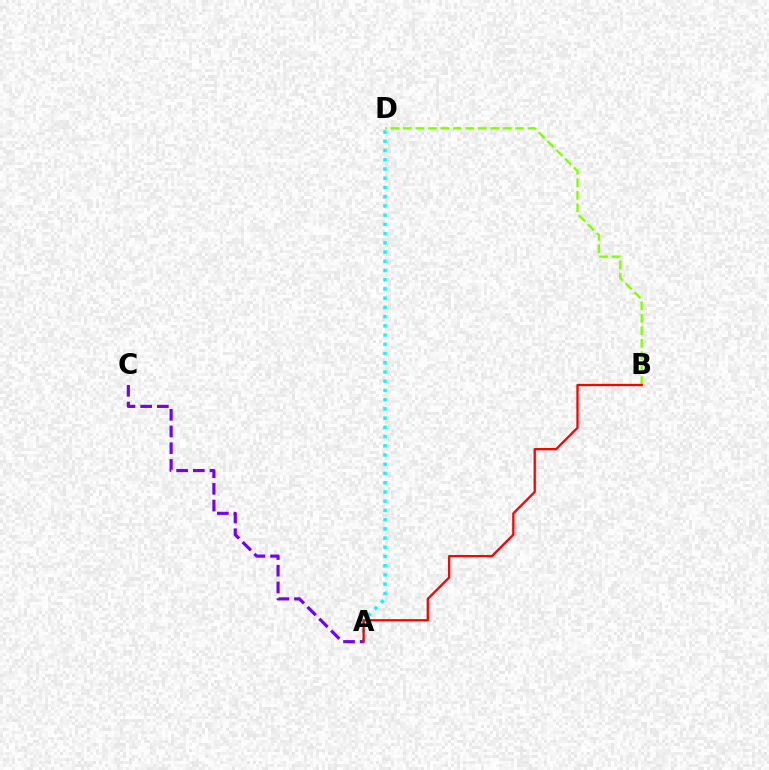{('A', 'D'): [{'color': '#00fff6', 'line_style': 'dotted', 'thickness': 2.51}], ('A', 'C'): [{'color': '#7200ff', 'line_style': 'dashed', 'thickness': 2.27}], ('B', 'D'): [{'color': '#84ff00', 'line_style': 'dashed', 'thickness': 1.69}], ('A', 'B'): [{'color': '#ff0000', 'line_style': 'solid', 'thickness': 1.65}]}